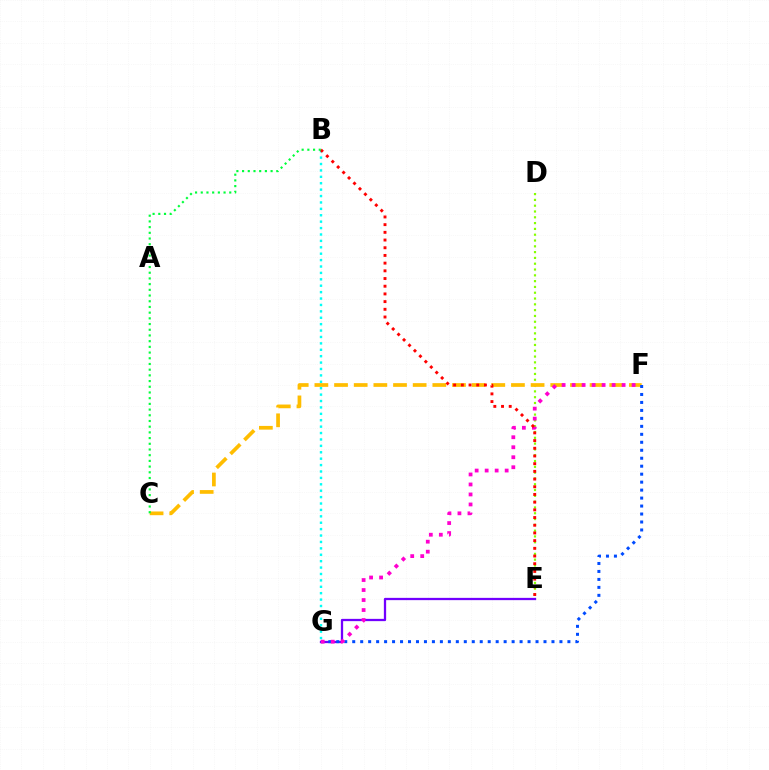{('E', 'G'): [{'color': '#7200ff', 'line_style': 'solid', 'thickness': 1.63}], ('D', 'E'): [{'color': '#84ff00', 'line_style': 'dotted', 'thickness': 1.58}], ('C', 'F'): [{'color': '#ffbd00', 'line_style': 'dashed', 'thickness': 2.67}], ('F', 'G'): [{'color': '#004bff', 'line_style': 'dotted', 'thickness': 2.17}, {'color': '#ff00cf', 'line_style': 'dotted', 'thickness': 2.72}], ('B', 'G'): [{'color': '#00fff6', 'line_style': 'dotted', 'thickness': 1.74}], ('B', 'E'): [{'color': '#ff0000', 'line_style': 'dotted', 'thickness': 2.09}], ('B', 'C'): [{'color': '#00ff39', 'line_style': 'dotted', 'thickness': 1.55}]}